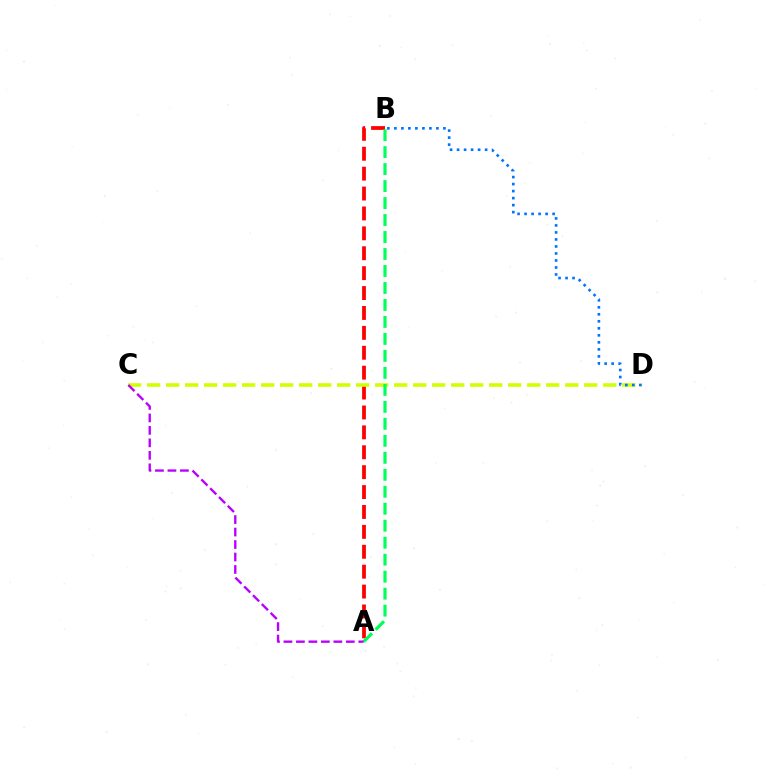{('A', 'B'): [{'color': '#ff0000', 'line_style': 'dashed', 'thickness': 2.7}, {'color': '#00ff5c', 'line_style': 'dashed', 'thickness': 2.31}], ('C', 'D'): [{'color': '#d1ff00', 'line_style': 'dashed', 'thickness': 2.58}], ('B', 'D'): [{'color': '#0074ff', 'line_style': 'dotted', 'thickness': 1.9}], ('A', 'C'): [{'color': '#b900ff', 'line_style': 'dashed', 'thickness': 1.69}]}